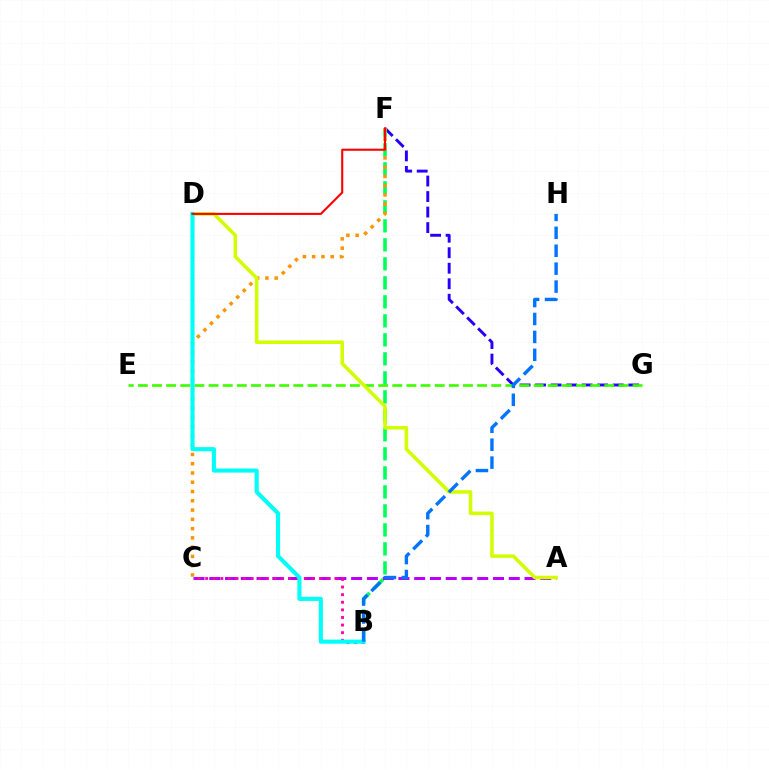{('F', 'G'): [{'color': '#2500ff', 'line_style': 'dashed', 'thickness': 2.11}], ('A', 'C'): [{'color': '#b900ff', 'line_style': 'dashed', 'thickness': 2.14}], ('B', 'F'): [{'color': '#00ff5c', 'line_style': 'dashed', 'thickness': 2.58}], ('E', 'G'): [{'color': '#3dff00', 'line_style': 'dashed', 'thickness': 1.92}], ('C', 'F'): [{'color': '#ff9400', 'line_style': 'dotted', 'thickness': 2.52}], ('B', 'C'): [{'color': '#ff00ac', 'line_style': 'dotted', 'thickness': 2.07}], ('A', 'D'): [{'color': '#d1ff00', 'line_style': 'solid', 'thickness': 2.55}], ('B', 'D'): [{'color': '#00fff6', 'line_style': 'solid', 'thickness': 2.95}], ('D', 'F'): [{'color': '#ff0000', 'line_style': 'solid', 'thickness': 1.5}], ('B', 'H'): [{'color': '#0074ff', 'line_style': 'dashed', 'thickness': 2.44}]}